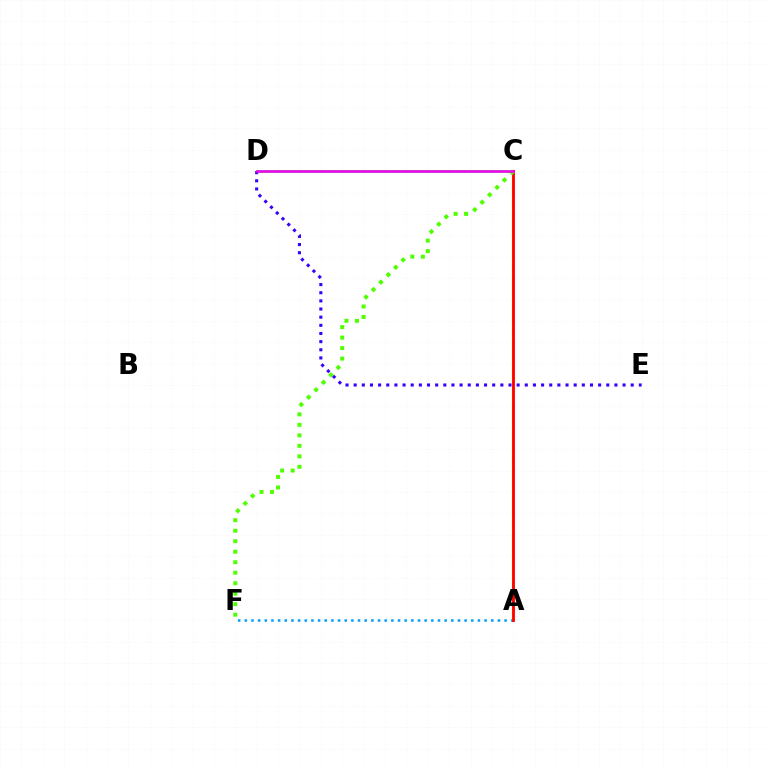{('A', 'F'): [{'color': '#009eff', 'line_style': 'dotted', 'thickness': 1.81}], ('A', 'C'): [{'color': '#ffd500', 'line_style': 'solid', 'thickness': 1.6}, {'color': '#ff0000', 'line_style': 'solid', 'thickness': 2.03}], ('C', 'D'): [{'color': '#00ff86', 'line_style': 'solid', 'thickness': 2.02}, {'color': '#ff00ed', 'line_style': 'solid', 'thickness': 1.85}], ('D', 'E'): [{'color': '#3700ff', 'line_style': 'dotted', 'thickness': 2.21}], ('C', 'F'): [{'color': '#4fff00', 'line_style': 'dotted', 'thickness': 2.85}]}